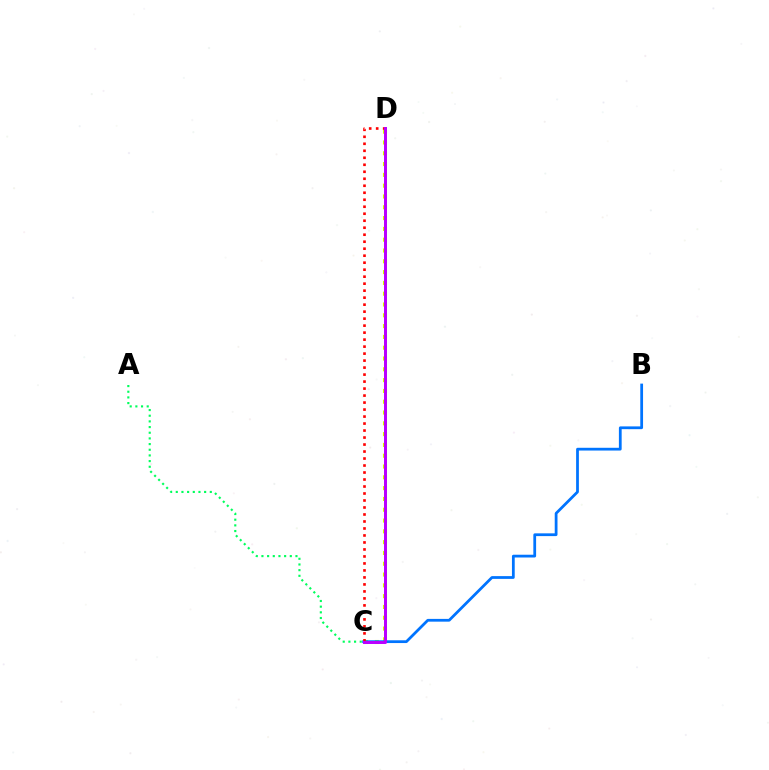{('A', 'C'): [{'color': '#00ff5c', 'line_style': 'dotted', 'thickness': 1.54}], ('C', 'D'): [{'color': '#d1ff00', 'line_style': 'dotted', 'thickness': 2.93}, {'color': '#ff0000', 'line_style': 'dotted', 'thickness': 1.9}, {'color': '#b900ff', 'line_style': 'solid', 'thickness': 2.14}], ('B', 'C'): [{'color': '#0074ff', 'line_style': 'solid', 'thickness': 1.99}]}